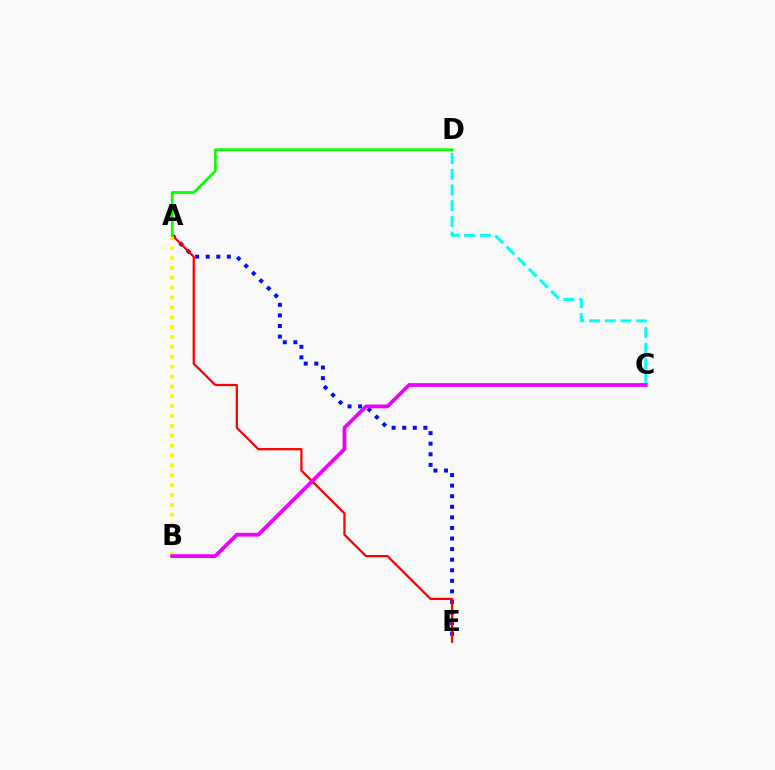{('A', 'E'): [{'color': '#0010ff', 'line_style': 'dotted', 'thickness': 2.87}, {'color': '#ff0000', 'line_style': 'solid', 'thickness': 1.63}], ('C', 'D'): [{'color': '#00fff6', 'line_style': 'dashed', 'thickness': 2.13}], ('A', 'B'): [{'color': '#fcf500', 'line_style': 'dotted', 'thickness': 2.68}], ('A', 'D'): [{'color': '#08ff00', 'line_style': 'solid', 'thickness': 1.97}], ('B', 'C'): [{'color': '#ee00ff', 'line_style': 'solid', 'thickness': 2.71}]}